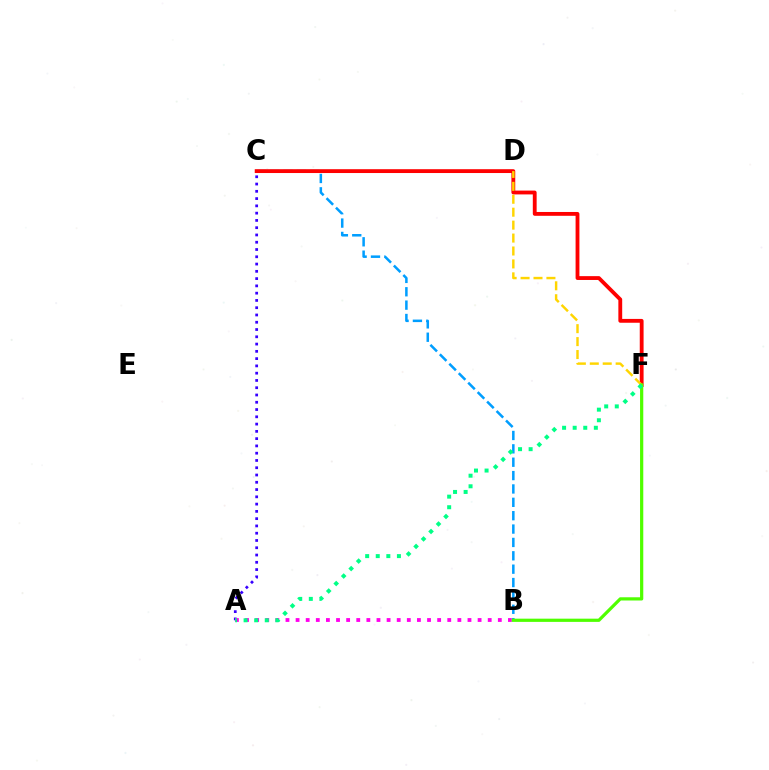{('B', 'C'): [{'color': '#009eff', 'line_style': 'dashed', 'thickness': 1.82}], ('A', 'C'): [{'color': '#3700ff', 'line_style': 'dotted', 'thickness': 1.98}], ('C', 'F'): [{'color': '#ff0000', 'line_style': 'solid', 'thickness': 2.76}], ('A', 'B'): [{'color': '#ff00ed', 'line_style': 'dotted', 'thickness': 2.75}], ('D', 'F'): [{'color': '#ffd500', 'line_style': 'dashed', 'thickness': 1.76}], ('B', 'F'): [{'color': '#4fff00', 'line_style': 'solid', 'thickness': 2.32}], ('A', 'F'): [{'color': '#00ff86', 'line_style': 'dotted', 'thickness': 2.88}]}